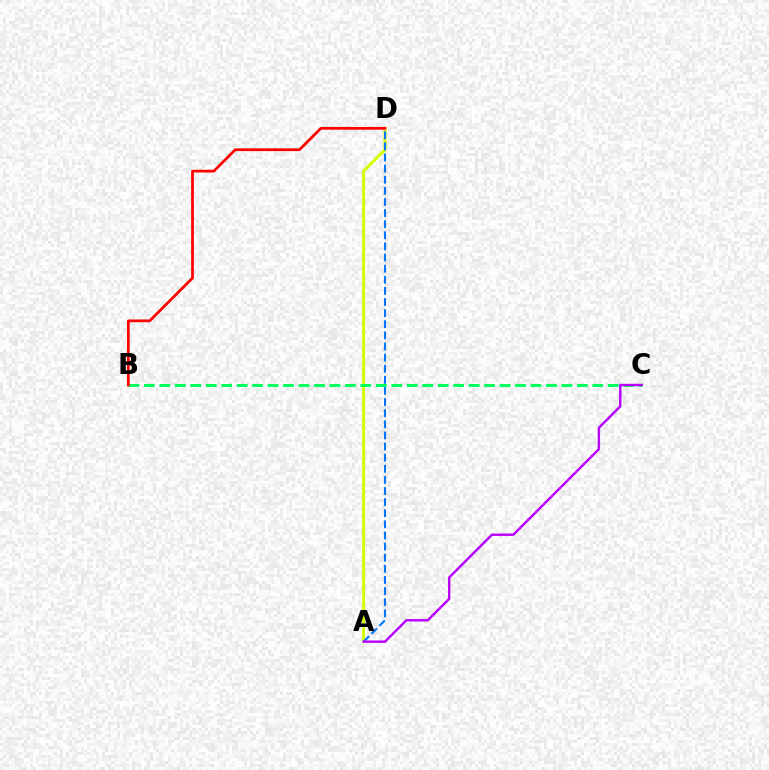{('A', 'D'): [{'color': '#d1ff00', 'line_style': 'solid', 'thickness': 2.14}, {'color': '#0074ff', 'line_style': 'dashed', 'thickness': 1.51}], ('B', 'C'): [{'color': '#00ff5c', 'line_style': 'dashed', 'thickness': 2.1}], ('B', 'D'): [{'color': '#ff0000', 'line_style': 'solid', 'thickness': 1.97}], ('A', 'C'): [{'color': '#b900ff', 'line_style': 'solid', 'thickness': 1.73}]}